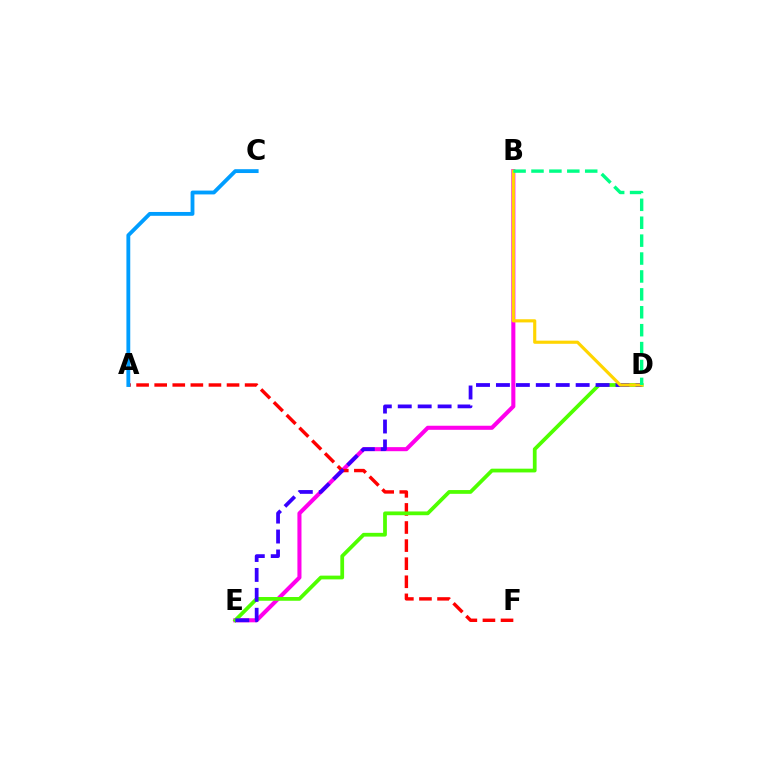{('B', 'E'): [{'color': '#ff00ed', 'line_style': 'solid', 'thickness': 2.93}], ('A', 'F'): [{'color': '#ff0000', 'line_style': 'dashed', 'thickness': 2.46}], ('A', 'C'): [{'color': '#009eff', 'line_style': 'solid', 'thickness': 2.76}], ('D', 'E'): [{'color': '#4fff00', 'line_style': 'solid', 'thickness': 2.71}, {'color': '#3700ff', 'line_style': 'dashed', 'thickness': 2.71}], ('B', 'D'): [{'color': '#ffd500', 'line_style': 'solid', 'thickness': 2.27}, {'color': '#00ff86', 'line_style': 'dashed', 'thickness': 2.43}]}